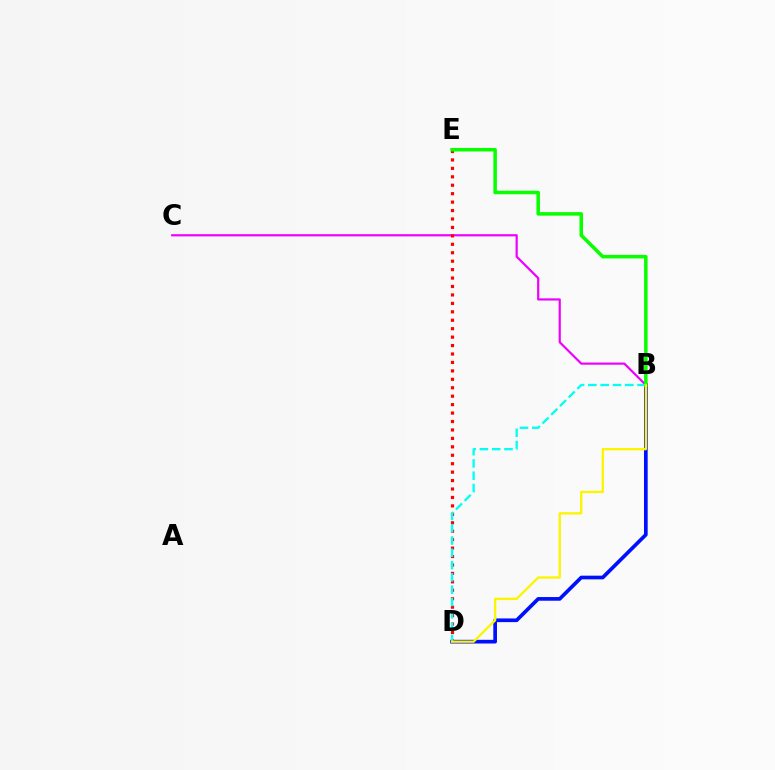{('B', 'C'): [{'color': '#ee00ff', 'line_style': 'solid', 'thickness': 1.58}], ('B', 'D'): [{'color': '#0010ff', 'line_style': 'solid', 'thickness': 2.65}, {'color': '#00fff6', 'line_style': 'dashed', 'thickness': 1.67}, {'color': '#fcf500', 'line_style': 'solid', 'thickness': 1.67}], ('D', 'E'): [{'color': '#ff0000', 'line_style': 'dotted', 'thickness': 2.29}], ('B', 'E'): [{'color': '#08ff00', 'line_style': 'solid', 'thickness': 2.53}]}